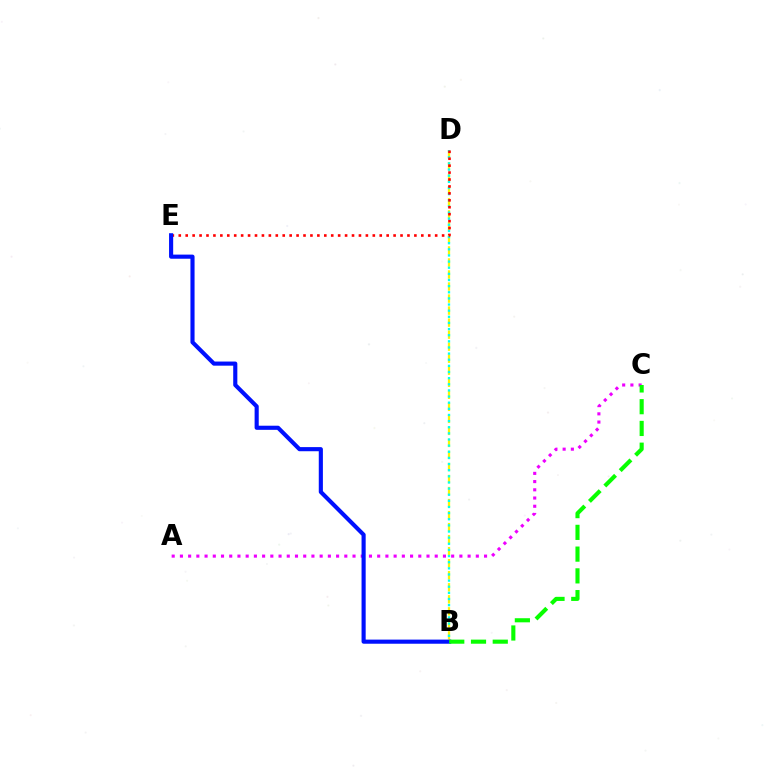{('B', 'D'): [{'color': '#fcf500', 'line_style': 'dashed', 'thickness': 1.63}, {'color': '#00fff6', 'line_style': 'dotted', 'thickness': 1.67}], ('A', 'C'): [{'color': '#ee00ff', 'line_style': 'dotted', 'thickness': 2.23}], ('D', 'E'): [{'color': '#ff0000', 'line_style': 'dotted', 'thickness': 1.88}], ('B', 'E'): [{'color': '#0010ff', 'line_style': 'solid', 'thickness': 2.97}], ('B', 'C'): [{'color': '#08ff00', 'line_style': 'dashed', 'thickness': 2.95}]}